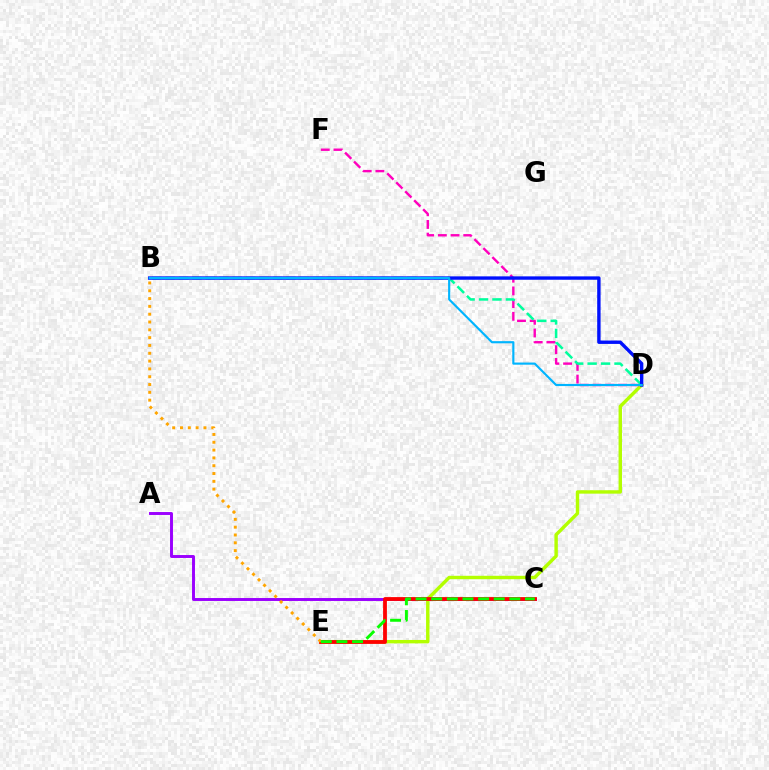{('A', 'C'): [{'color': '#9b00ff', 'line_style': 'solid', 'thickness': 2.11}], ('D', 'E'): [{'color': '#b3ff00', 'line_style': 'solid', 'thickness': 2.46}], ('C', 'E'): [{'color': '#ff0000', 'line_style': 'solid', 'thickness': 2.73}, {'color': '#08ff00', 'line_style': 'dashed', 'thickness': 2.12}], ('B', 'E'): [{'color': '#ffa500', 'line_style': 'dotted', 'thickness': 2.12}], ('D', 'F'): [{'color': '#ff00bd', 'line_style': 'dashed', 'thickness': 1.72}], ('B', 'D'): [{'color': '#00ff9d', 'line_style': 'dashed', 'thickness': 1.82}, {'color': '#0010ff', 'line_style': 'solid', 'thickness': 2.44}, {'color': '#00b5ff', 'line_style': 'solid', 'thickness': 1.55}]}